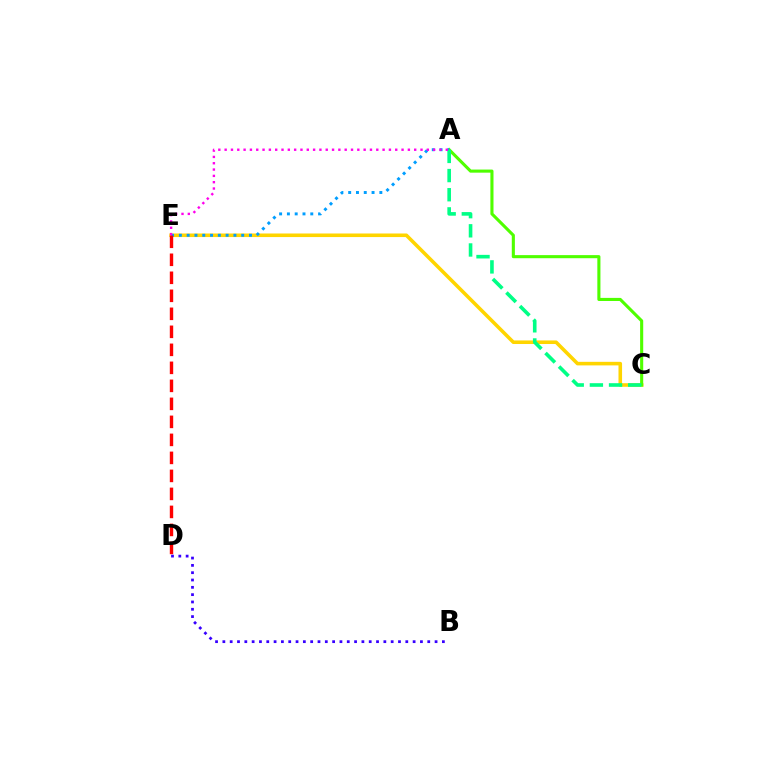{('C', 'E'): [{'color': '#ffd500', 'line_style': 'solid', 'thickness': 2.58}], ('A', 'C'): [{'color': '#4fff00', 'line_style': 'solid', 'thickness': 2.23}, {'color': '#00ff86', 'line_style': 'dashed', 'thickness': 2.6}], ('A', 'E'): [{'color': '#009eff', 'line_style': 'dotted', 'thickness': 2.12}, {'color': '#ff00ed', 'line_style': 'dotted', 'thickness': 1.72}], ('B', 'D'): [{'color': '#3700ff', 'line_style': 'dotted', 'thickness': 1.99}], ('D', 'E'): [{'color': '#ff0000', 'line_style': 'dashed', 'thickness': 2.45}]}